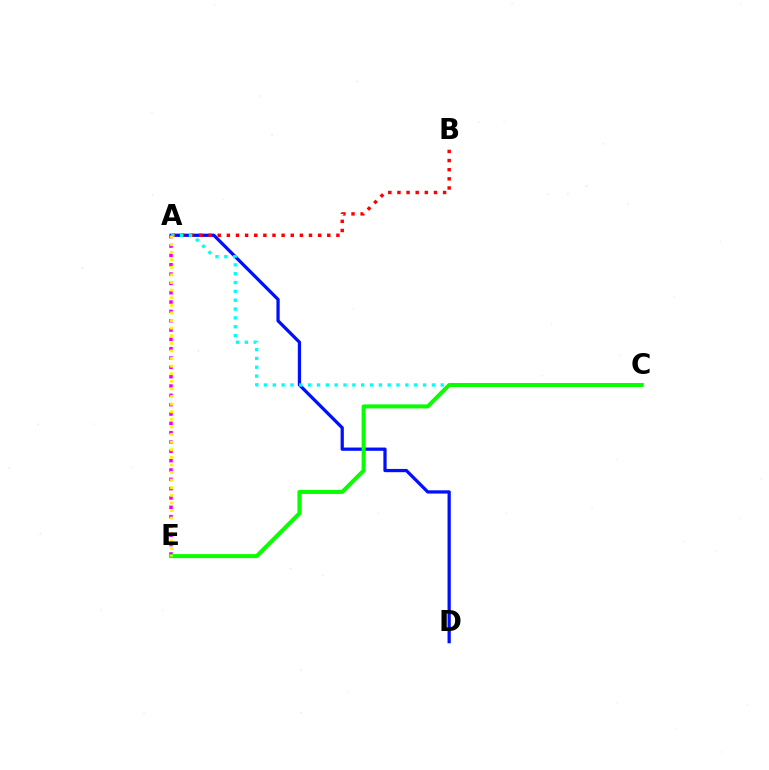{('A', 'D'): [{'color': '#0010ff', 'line_style': 'solid', 'thickness': 2.34}], ('A', 'B'): [{'color': '#ff0000', 'line_style': 'dotted', 'thickness': 2.48}], ('A', 'C'): [{'color': '#00fff6', 'line_style': 'dotted', 'thickness': 2.4}], ('A', 'E'): [{'color': '#ee00ff', 'line_style': 'dotted', 'thickness': 2.53}, {'color': '#fcf500', 'line_style': 'dotted', 'thickness': 2.06}], ('C', 'E'): [{'color': '#08ff00', 'line_style': 'solid', 'thickness': 2.89}]}